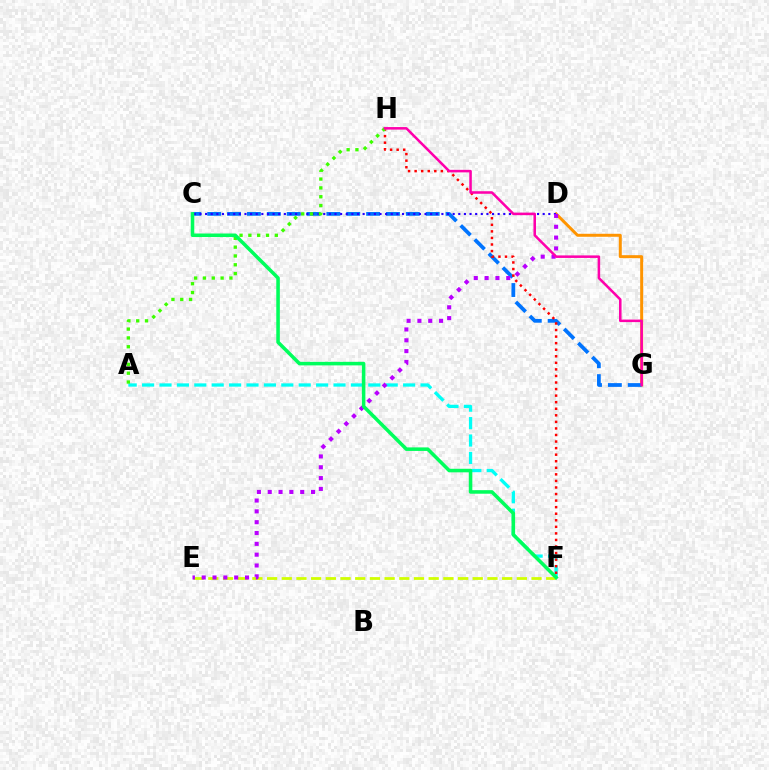{('D', 'G'): [{'color': '#ff9400', 'line_style': 'solid', 'thickness': 2.15}], ('E', 'F'): [{'color': '#d1ff00', 'line_style': 'dashed', 'thickness': 2.0}], ('C', 'G'): [{'color': '#0074ff', 'line_style': 'dashed', 'thickness': 2.7}], ('A', 'F'): [{'color': '#00fff6', 'line_style': 'dashed', 'thickness': 2.36}], ('C', 'D'): [{'color': '#2500ff', 'line_style': 'dotted', 'thickness': 1.53}], ('D', 'E'): [{'color': '#b900ff', 'line_style': 'dotted', 'thickness': 2.94}], ('F', 'H'): [{'color': '#ff0000', 'line_style': 'dotted', 'thickness': 1.78}], ('A', 'H'): [{'color': '#3dff00', 'line_style': 'dotted', 'thickness': 2.4}], ('C', 'F'): [{'color': '#00ff5c', 'line_style': 'solid', 'thickness': 2.55}], ('G', 'H'): [{'color': '#ff00ac', 'line_style': 'solid', 'thickness': 1.83}]}